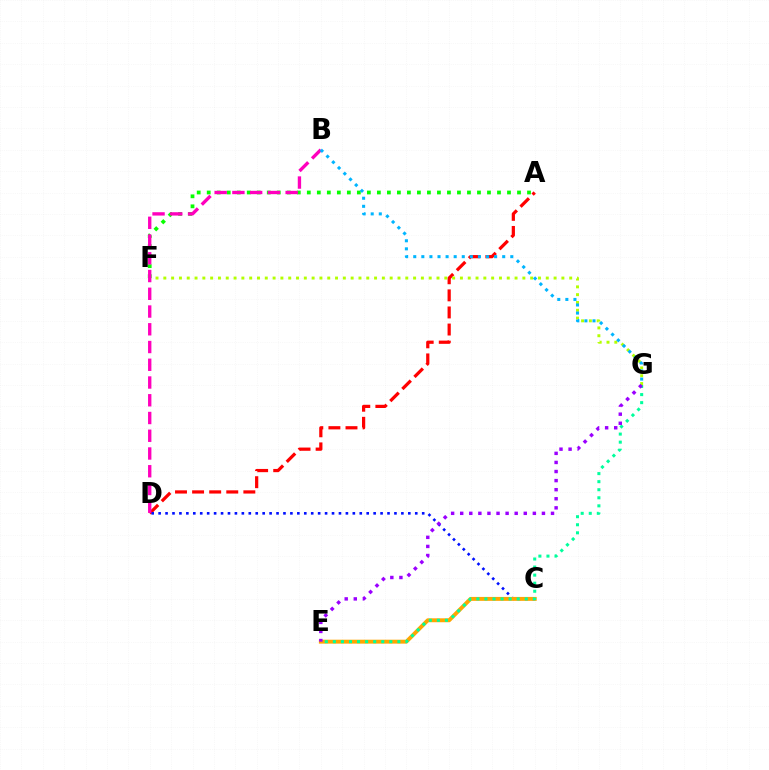{('A', 'D'): [{'color': '#ff0000', 'line_style': 'dashed', 'thickness': 2.32}], ('C', 'D'): [{'color': '#0010ff', 'line_style': 'dotted', 'thickness': 1.88}], ('C', 'E'): [{'color': '#ffa500', 'line_style': 'solid', 'thickness': 2.82}], ('A', 'F'): [{'color': '#08ff00', 'line_style': 'dotted', 'thickness': 2.72}], ('F', 'G'): [{'color': '#b3ff00', 'line_style': 'dotted', 'thickness': 2.12}], ('E', 'G'): [{'color': '#00ff9d', 'line_style': 'dotted', 'thickness': 2.19}, {'color': '#9b00ff', 'line_style': 'dotted', 'thickness': 2.47}], ('B', 'D'): [{'color': '#ff00bd', 'line_style': 'dashed', 'thickness': 2.41}], ('B', 'G'): [{'color': '#00b5ff', 'line_style': 'dotted', 'thickness': 2.2}]}